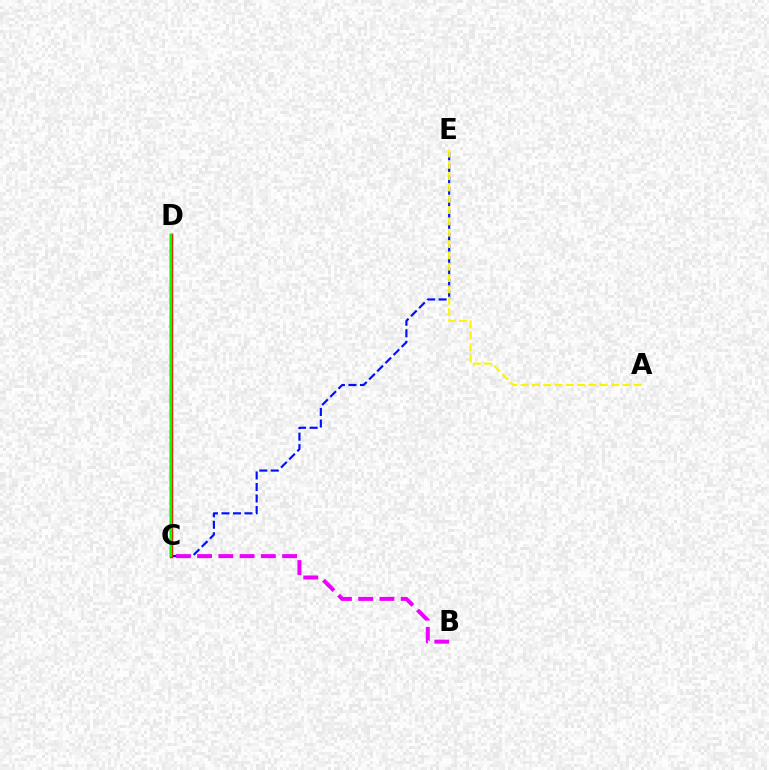{('C', 'D'): [{'color': '#00fff6', 'line_style': 'solid', 'thickness': 2.05}, {'color': '#ff0000', 'line_style': 'solid', 'thickness': 2.52}, {'color': '#08ff00', 'line_style': 'solid', 'thickness': 1.75}], ('C', 'E'): [{'color': '#0010ff', 'line_style': 'dashed', 'thickness': 1.56}], ('A', 'E'): [{'color': '#fcf500', 'line_style': 'dashed', 'thickness': 1.54}], ('B', 'C'): [{'color': '#ee00ff', 'line_style': 'dashed', 'thickness': 2.89}]}